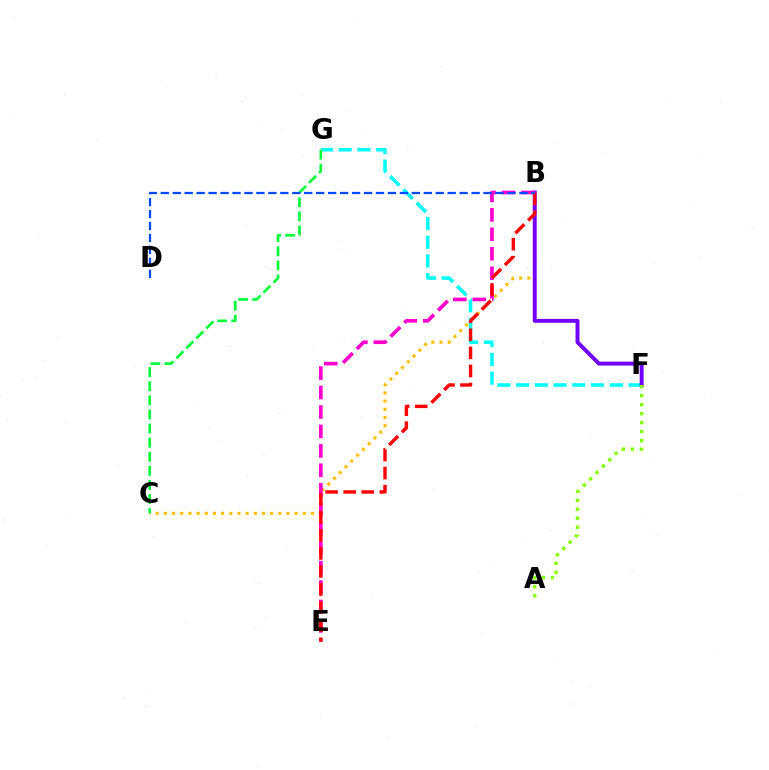{('F', 'G'): [{'color': '#00fff6', 'line_style': 'dashed', 'thickness': 2.55}], ('B', 'C'): [{'color': '#ffbd00', 'line_style': 'dotted', 'thickness': 2.22}], ('B', 'F'): [{'color': '#7200ff', 'line_style': 'solid', 'thickness': 2.83}], ('A', 'F'): [{'color': '#84ff00', 'line_style': 'dotted', 'thickness': 2.44}], ('B', 'E'): [{'color': '#ff00cf', 'line_style': 'dashed', 'thickness': 2.64}, {'color': '#ff0000', 'line_style': 'dashed', 'thickness': 2.45}], ('C', 'G'): [{'color': '#00ff39', 'line_style': 'dashed', 'thickness': 1.92}], ('B', 'D'): [{'color': '#004bff', 'line_style': 'dashed', 'thickness': 1.62}]}